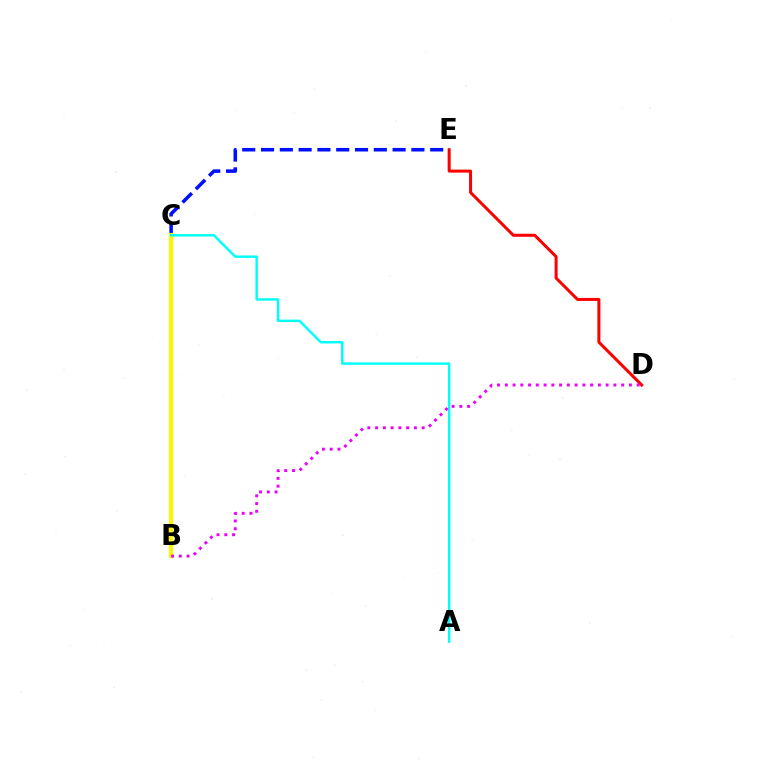{('D', 'E'): [{'color': '#ff0000', 'line_style': 'solid', 'thickness': 2.17}], ('B', 'C'): [{'color': '#08ff00', 'line_style': 'solid', 'thickness': 1.75}, {'color': '#fcf500', 'line_style': 'solid', 'thickness': 2.98}], ('C', 'E'): [{'color': '#0010ff', 'line_style': 'dashed', 'thickness': 2.55}], ('A', 'C'): [{'color': '#00fff6', 'line_style': 'solid', 'thickness': 1.76}], ('B', 'D'): [{'color': '#ee00ff', 'line_style': 'dotted', 'thickness': 2.11}]}